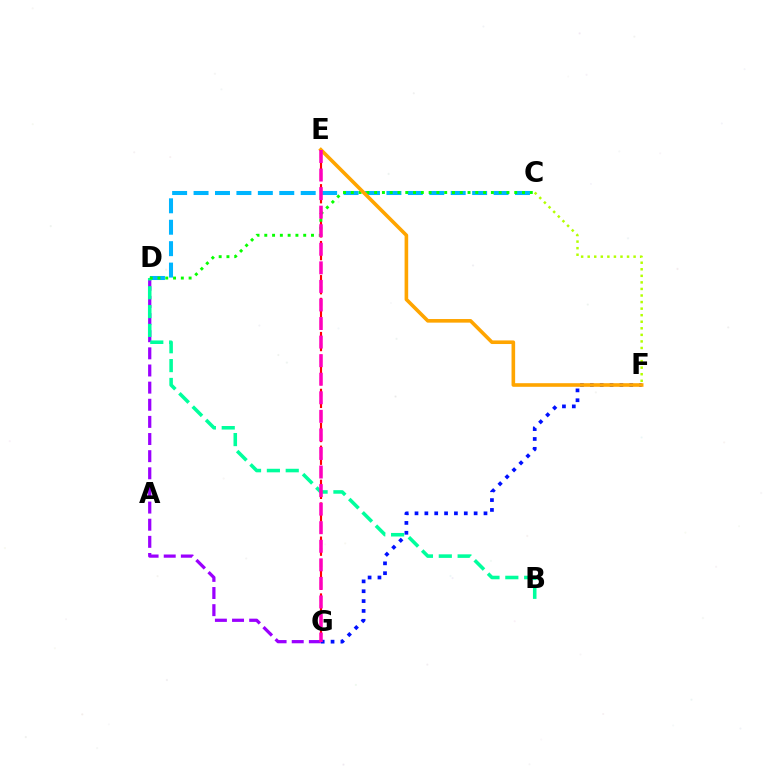{('F', 'G'): [{'color': '#0010ff', 'line_style': 'dotted', 'thickness': 2.68}], ('C', 'F'): [{'color': '#b3ff00', 'line_style': 'dotted', 'thickness': 1.78}], ('E', 'G'): [{'color': '#ff0000', 'line_style': 'dashed', 'thickness': 1.54}, {'color': '#ff00bd', 'line_style': 'dashed', 'thickness': 2.52}], ('D', 'G'): [{'color': '#9b00ff', 'line_style': 'dashed', 'thickness': 2.33}], ('C', 'D'): [{'color': '#00b5ff', 'line_style': 'dashed', 'thickness': 2.91}, {'color': '#08ff00', 'line_style': 'dotted', 'thickness': 2.11}], ('B', 'D'): [{'color': '#00ff9d', 'line_style': 'dashed', 'thickness': 2.56}], ('E', 'F'): [{'color': '#ffa500', 'line_style': 'solid', 'thickness': 2.6}]}